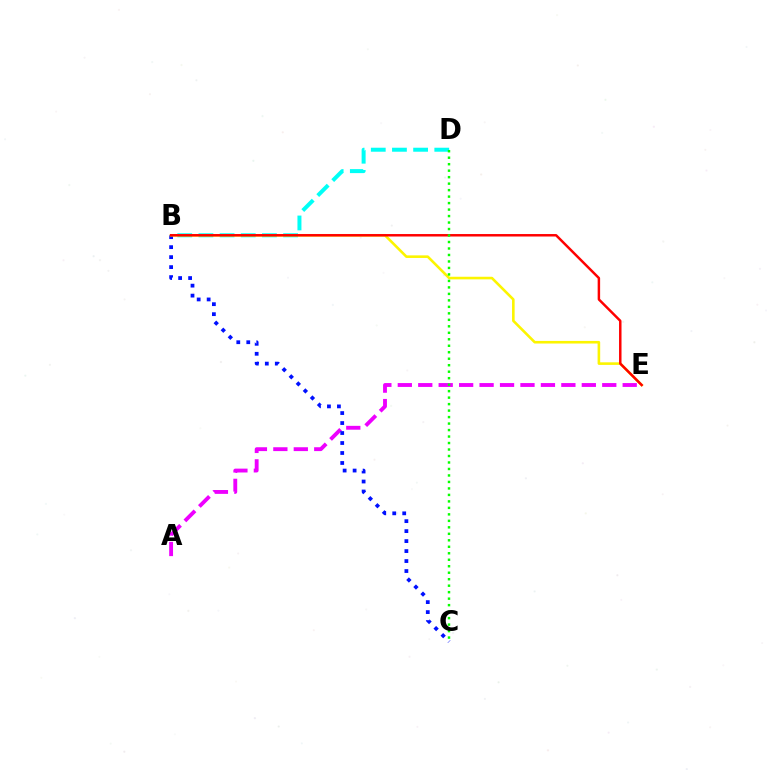{('A', 'E'): [{'color': '#ee00ff', 'line_style': 'dashed', 'thickness': 2.78}], ('B', 'C'): [{'color': '#0010ff', 'line_style': 'dotted', 'thickness': 2.71}], ('B', 'D'): [{'color': '#00fff6', 'line_style': 'dashed', 'thickness': 2.88}], ('B', 'E'): [{'color': '#fcf500', 'line_style': 'solid', 'thickness': 1.87}, {'color': '#ff0000', 'line_style': 'solid', 'thickness': 1.78}], ('C', 'D'): [{'color': '#08ff00', 'line_style': 'dotted', 'thickness': 1.76}]}